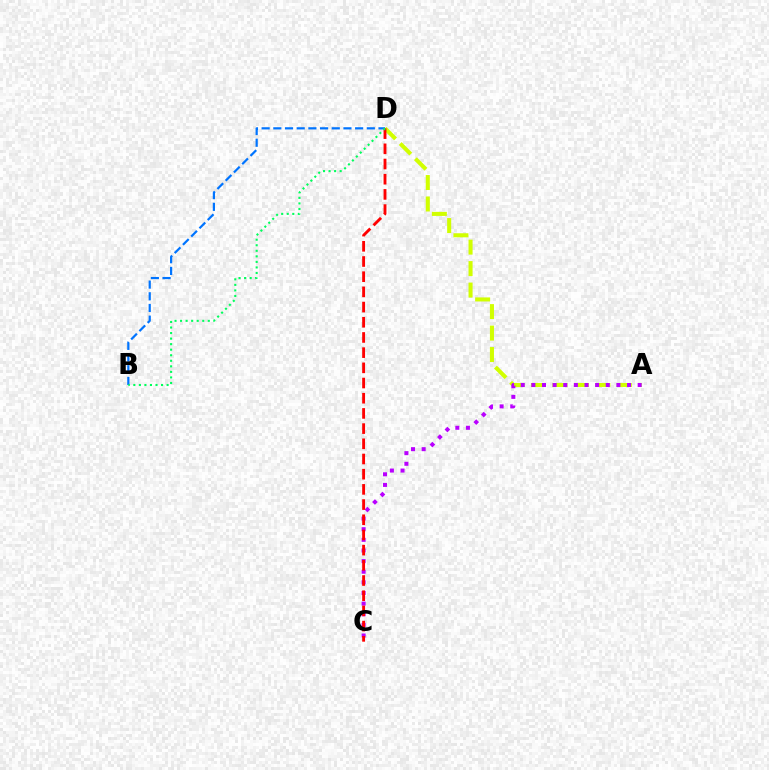{('A', 'D'): [{'color': '#d1ff00', 'line_style': 'dashed', 'thickness': 2.92}], ('A', 'C'): [{'color': '#b900ff', 'line_style': 'dotted', 'thickness': 2.89}], ('B', 'D'): [{'color': '#0074ff', 'line_style': 'dashed', 'thickness': 1.59}, {'color': '#00ff5c', 'line_style': 'dotted', 'thickness': 1.51}], ('C', 'D'): [{'color': '#ff0000', 'line_style': 'dashed', 'thickness': 2.06}]}